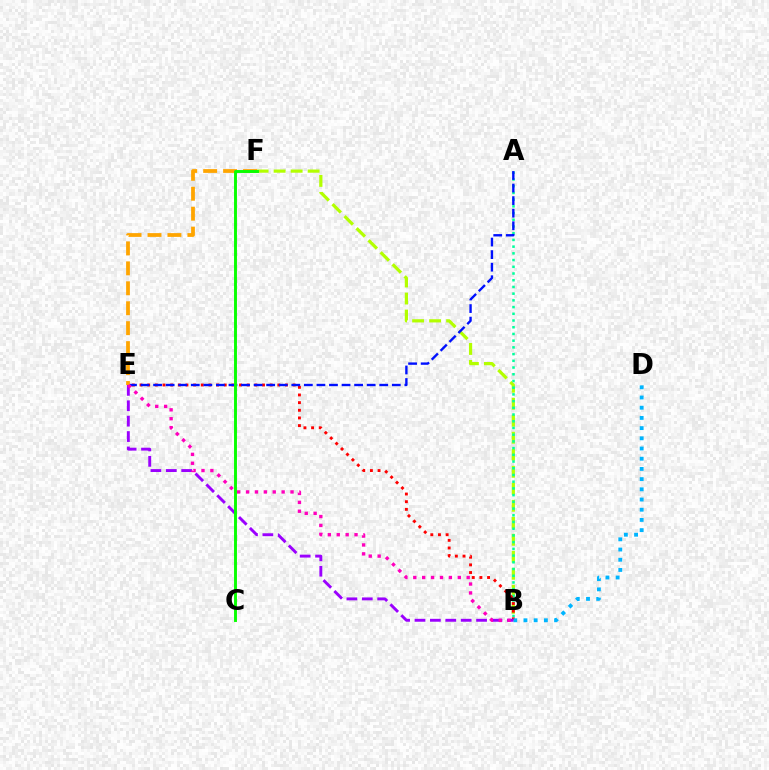{('B', 'F'): [{'color': '#b3ff00', 'line_style': 'dashed', 'thickness': 2.31}], ('A', 'B'): [{'color': '#00ff9d', 'line_style': 'dotted', 'thickness': 1.82}], ('B', 'E'): [{'color': '#ff0000', 'line_style': 'dotted', 'thickness': 2.08}, {'color': '#9b00ff', 'line_style': 'dashed', 'thickness': 2.09}, {'color': '#ff00bd', 'line_style': 'dotted', 'thickness': 2.42}], ('A', 'E'): [{'color': '#0010ff', 'line_style': 'dashed', 'thickness': 1.71}], ('B', 'D'): [{'color': '#00b5ff', 'line_style': 'dotted', 'thickness': 2.77}], ('E', 'F'): [{'color': '#ffa500', 'line_style': 'dashed', 'thickness': 2.71}], ('C', 'F'): [{'color': '#08ff00', 'line_style': 'solid', 'thickness': 2.1}]}